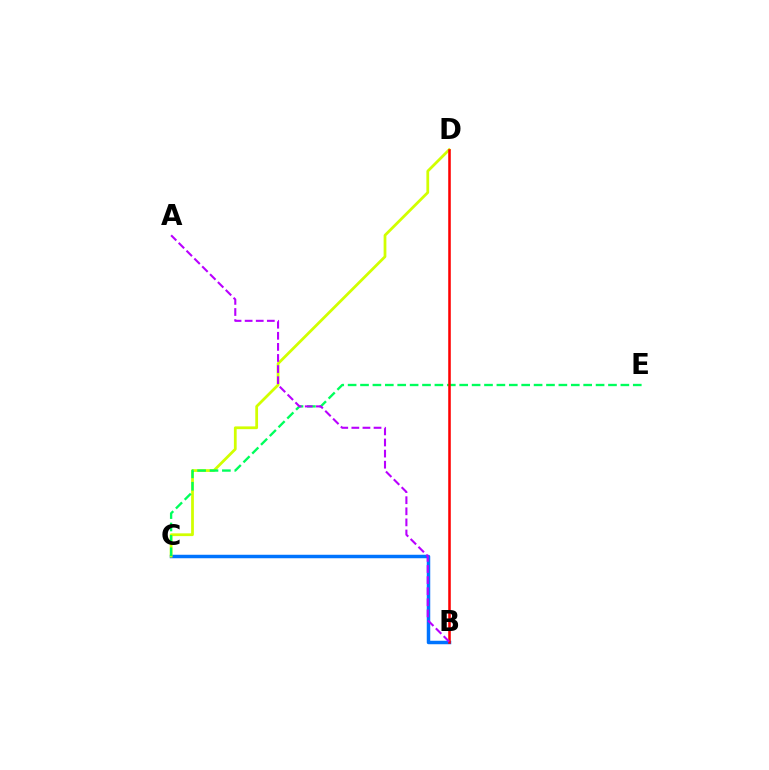{('B', 'C'): [{'color': '#0074ff', 'line_style': 'solid', 'thickness': 2.51}], ('C', 'D'): [{'color': '#d1ff00', 'line_style': 'solid', 'thickness': 1.99}], ('C', 'E'): [{'color': '#00ff5c', 'line_style': 'dashed', 'thickness': 1.68}], ('B', 'D'): [{'color': '#ff0000', 'line_style': 'solid', 'thickness': 1.84}], ('A', 'B'): [{'color': '#b900ff', 'line_style': 'dashed', 'thickness': 1.51}]}